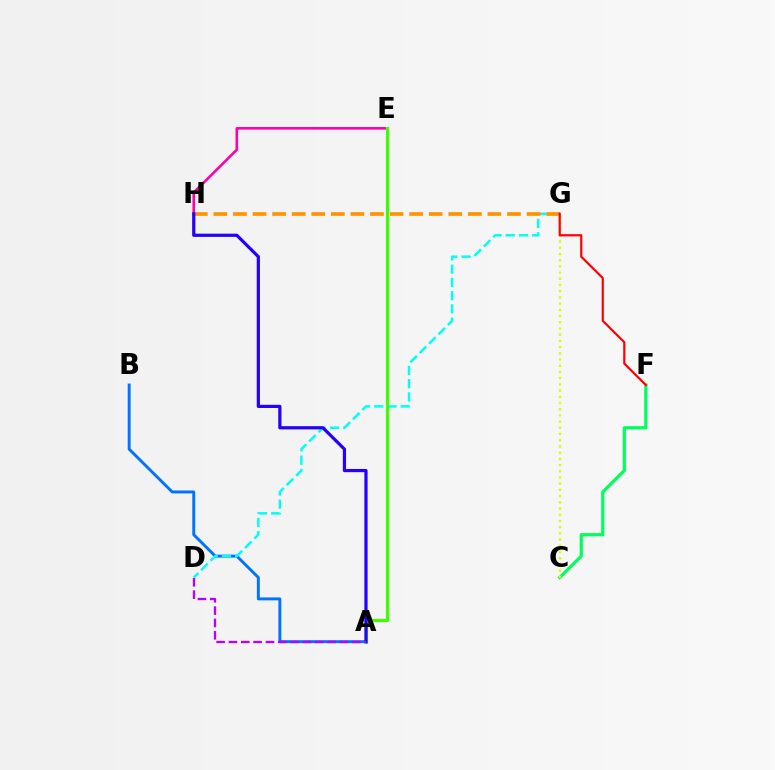{('A', 'B'): [{'color': '#0074ff', 'line_style': 'solid', 'thickness': 2.11}], ('D', 'G'): [{'color': '#00fff6', 'line_style': 'dashed', 'thickness': 1.8}], ('C', 'F'): [{'color': '#00ff5c', 'line_style': 'solid', 'thickness': 2.31}], ('G', 'H'): [{'color': '#ff9400', 'line_style': 'dashed', 'thickness': 2.66}], ('C', 'G'): [{'color': '#d1ff00', 'line_style': 'dotted', 'thickness': 1.69}], ('E', 'H'): [{'color': '#ff00ac', 'line_style': 'solid', 'thickness': 1.87}], ('A', 'E'): [{'color': '#3dff00', 'line_style': 'solid', 'thickness': 2.28}], ('A', 'H'): [{'color': '#2500ff', 'line_style': 'solid', 'thickness': 2.31}], ('A', 'D'): [{'color': '#b900ff', 'line_style': 'dashed', 'thickness': 1.68}], ('F', 'G'): [{'color': '#ff0000', 'line_style': 'solid', 'thickness': 1.57}]}